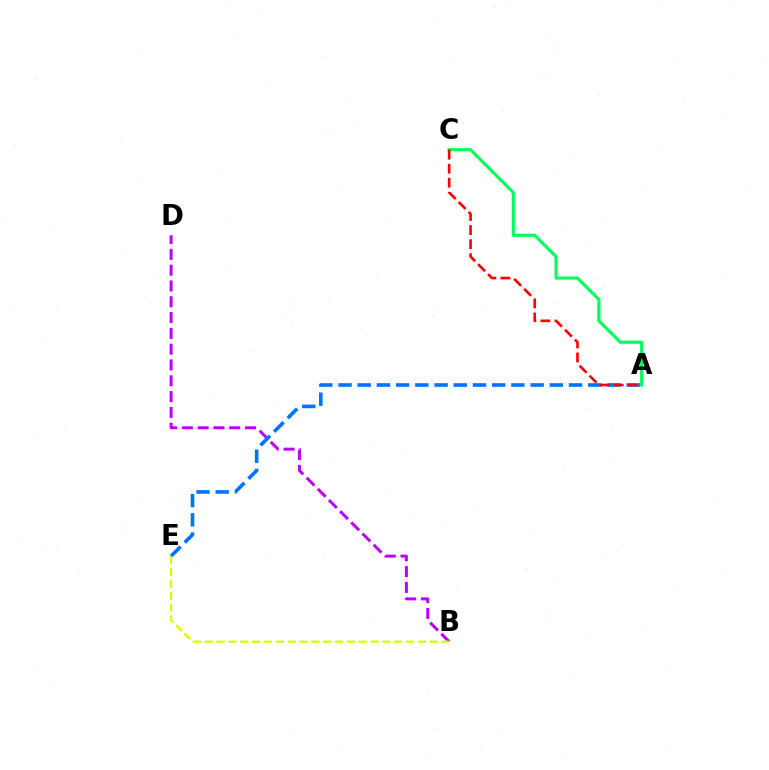{('B', 'D'): [{'color': '#b900ff', 'line_style': 'dashed', 'thickness': 2.15}], ('A', 'E'): [{'color': '#0074ff', 'line_style': 'dashed', 'thickness': 2.61}], ('A', 'C'): [{'color': '#00ff5c', 'line_style': 'solid', 'thickness': 2.27}, {'color': '#ff0000', 'line_style': 'dashed', 'thickness': 1.91}], ('B', 'E'): [{'color': '#d1ff00', 'line_style': 'dashed', 'thickness': 1.61}]}